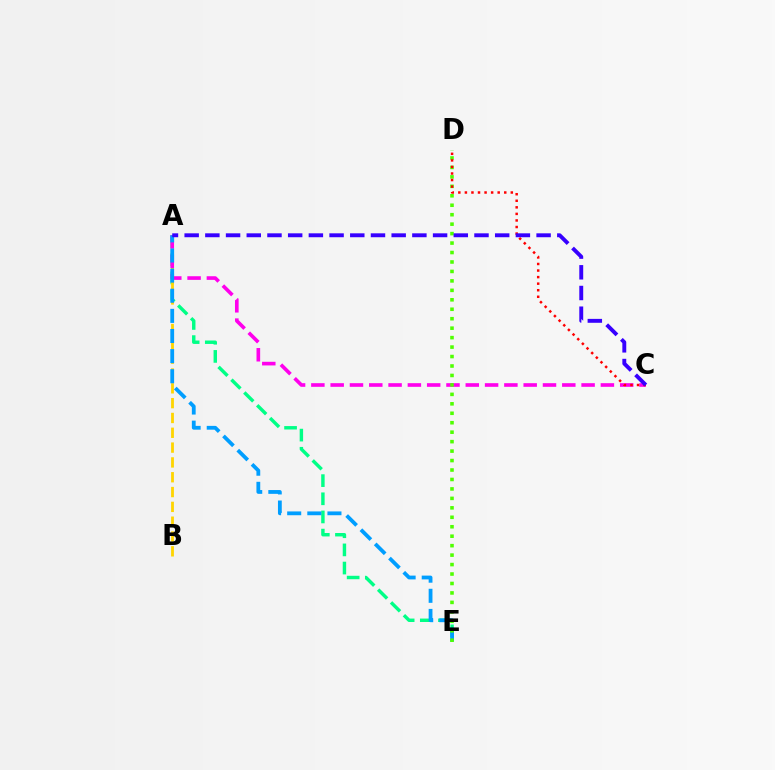{('A', 'E'): [{'color': '#00ff86', 'line_style': 'dashed', 'thickness': 2.47}, {'color': '#009eff', 'line_style': 'dashed', 'thickness': 2.73}], ('A', 'B'): [{'color': '#ffd500', 'line_style': 'dashed', 'thickness': 2.01}], ('A', 'C'): [{'color': '#ff00ed', 'line_style': 'dashed', 'thickness': 2.62}, {'color': '#3700ff', 'line_style': 'dashed', 'thickness': 2.81}], ('D', 'E'): [{'color': '#4fff00', 'line_style': 'dotted', 'thickness': 2.57}], ('C', 'D'): [{'color': '#ff0000', 'line_style': 'dotted', 'thickness': 1.78}]}